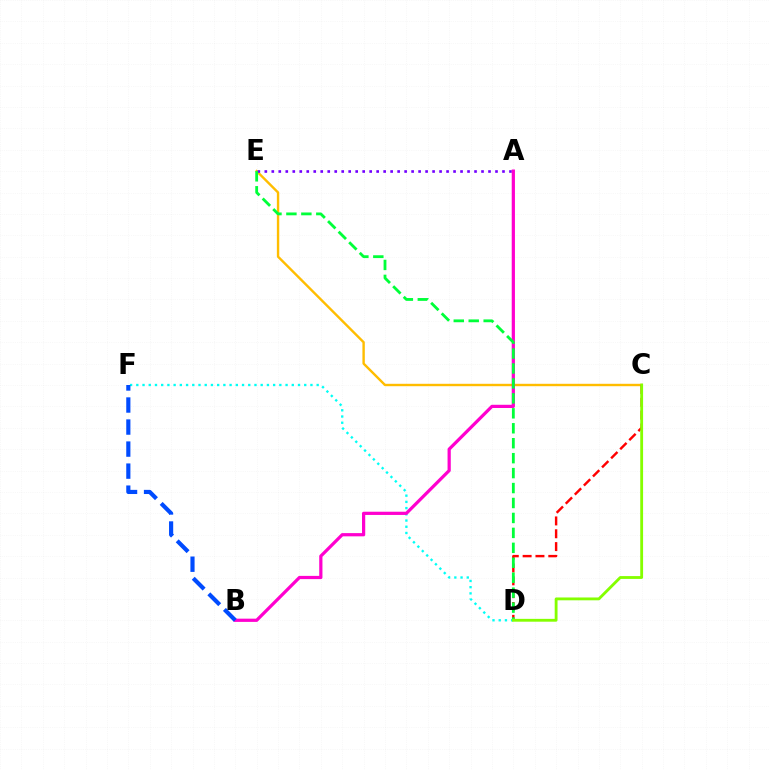{('D', 'F'): [{'color': '#00fff6', 'line_style': 'dotted', 'thickness': 1.69}], ('C', 'E'): [{'color': '#ffbd00', 'line_style': 'solid', 'thickness': 1.73}], ('A', 'E'): [{'color': '#7200ff', 'line_style': 'dotted', 'thickness': 1.9}], ('A', 'B'): [{'color': '#ff00cf', 'line_style': 'solid', 'thickness': 2.32}], ('C', 'D'): [{'color': '#ff0000', 'line_style': 'dashed', 'thickness': 1.74}, {'color': '#84ff00', 'line_style': 'solid', 'thickness': 2.04}], ('D', 'E'): [{'color': '#00ff39', 'line_style': 'dashed', 'thickness': 2.03}], ('B', 'F'): [{'color': '#004bff', 'line_style': 'dashed', 'thickness': 2.99}]}